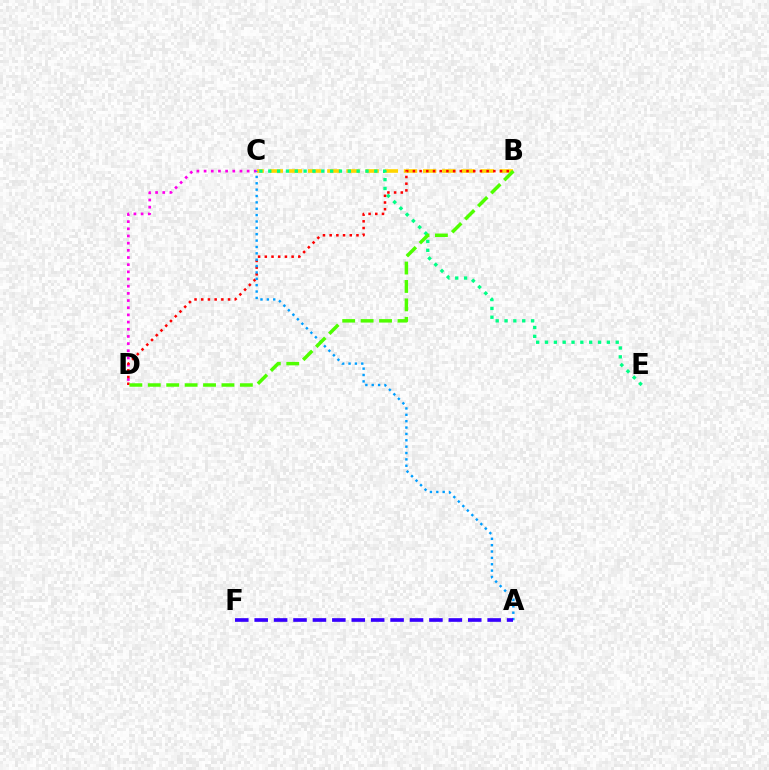{('C', 'D'): [{'color': '#ff00ed', 'line_style': 'dotted', 'thickness': 1.95}], ('B', 'C'): [{'color': '#ffd500', 'line_style': 'dashed', 'thickness': 2.6}], ('C', 'E'): [{'color': '#00ff86', 'line_style': 'dotted', 'thickness': 2.4}], ('B', 'D'): [{'color': '#ff0000', 'line_style': 'dotted', 'thickness': 1.82}, {'color': '#4fff00', 'line_style': 'dashed', 'thickness': 2.5}], ('A', 'C'): [{'color': '#009eff', 'line_style': 'dotted', 'thickness': 1.73}], ('A', 'F'): [{'color': '#3700ff', 'line_style': 'dashed', 'thickness': 2.64}]}